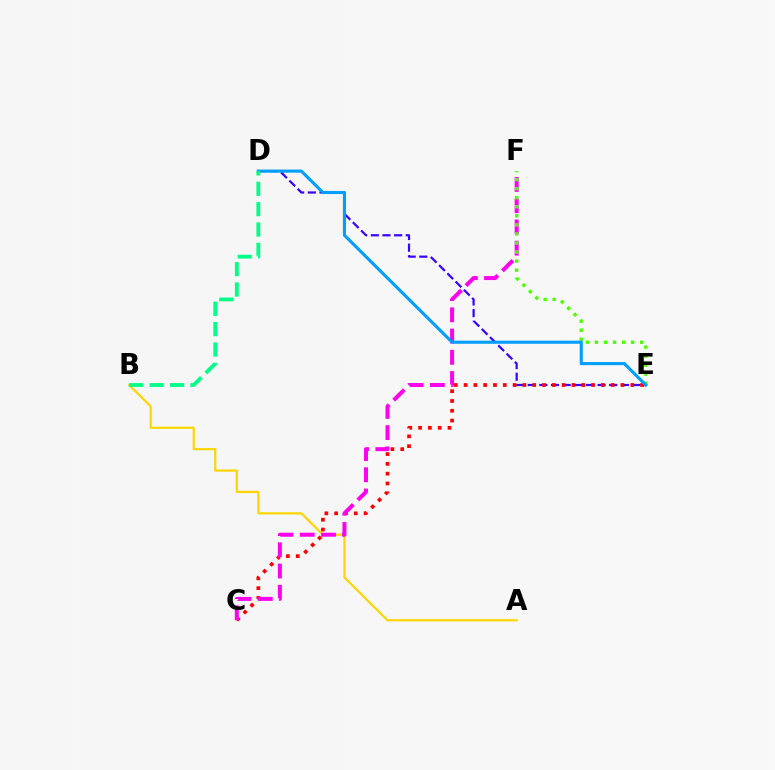{('A', 'B'): [{'color': '#ffd500', 'line_style': 'solid', 'thickness': 1.58}], ('D', 'E'): [{'color': '#3700ff', 'line_style': 'dashed', 'thickness': 1.58}, {'color': '#009eff', 'line_style': 'solid', 'thickness': 2.23}], ('C', 'E'): [{'color': '#ff0000', 'line_style': 'dotted', 'thickness': 2.66}], ('C', 'F'): [{'color': '#ff00ed', 'line_style': 'dashed', 'thickness': 2.88}], ('E', 'F'): [{'color': '#4fff00', 'line_style': 'dotted', 'thickness': 2.46}], ('B', 'D'): [{'color': '#00ff86', 'line_style': 'dashed', 'thickness': 2.77}]}